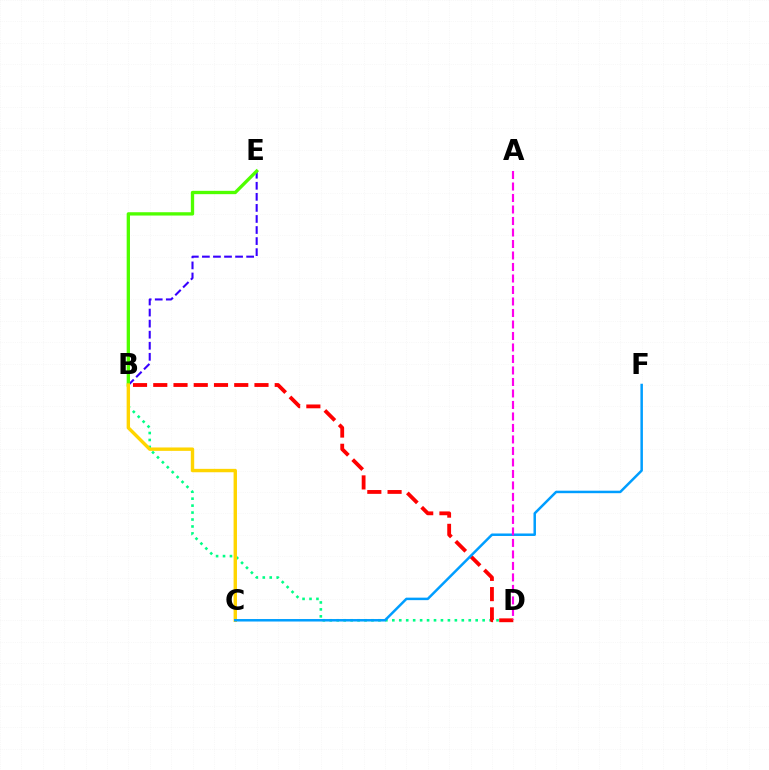{('B', 'E'): [{'color': '#3700ff', 'line_style': 'dashed', 'thickness': 1.5}, {'color': '#4fff00', 'line_style': 'solid', 'thickness': 2.39}], ('B', 'D'): [{'color': '#00ff86', 'line_style': 'dotted', 'thickness': 1.89}, {'color': '#ff0000', 'line_style': 'dashed', 'thickness': 2.75}], ('B', 'C'): [{'color': '#ffd500', 'line_style': 'solid', 'thickness': 2.45}], ('C', 'F'): [{'color': '#009eff', 'line_style': 'solid', 'thickness': 1.8}], ('A', 'D'): [{'color': '#ff00ed', 'line_style': 'dashed', 'thickness': 1.56}]}